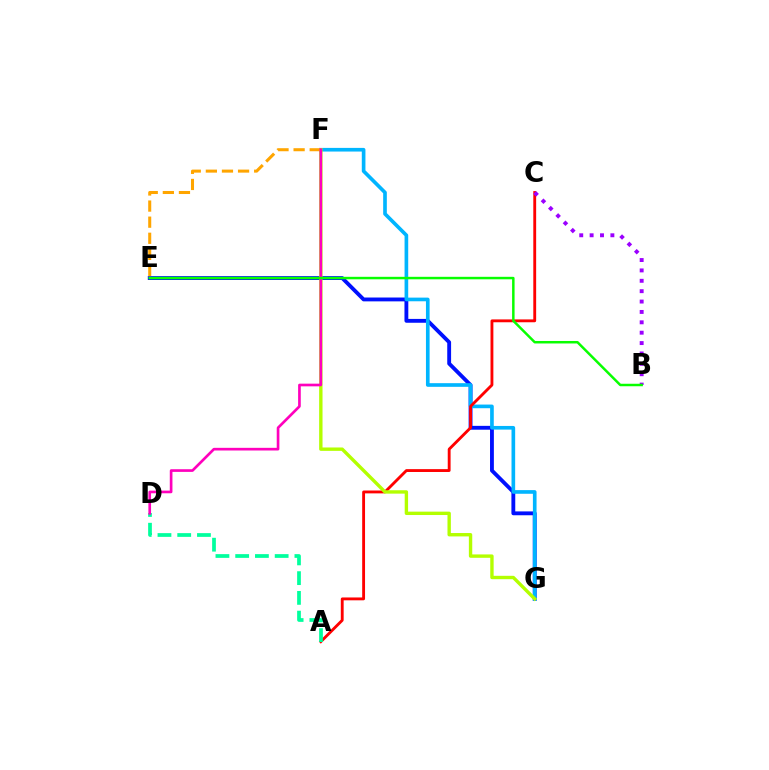{('E', 'G'): [{'color': '#0010ff', 'line_style': 'solid', 'thickness': 2.77}], ('F', 'G'): [{'color': '#00b5ff', 'line_style': 'solid', 'thickness': 2.63}, {'color': '#b3ff00', 'line_style': 'solid', 'thickness': 2.44}], ('A', 'C'): [{'color': '#ff0000', 'line_style': 'solid', 'thickness': 2.05}], ('A', 'D'): [{'color': '#00ff9d', 'line_style': 'dashed', 'thickness': 2.68}], ('E', 'F'): [{'color': '#ffa500', 'line_style': 'dashed', 'thickness': 2.19}], ('D', 'F'): [{'color': '#ff00bd', 'line_style': 'solid', 'thickness': 1.92}], ('B', 'C'): [{'color': '#9b00ff', 'line_style': 'dotted', 'thickness': 2.82}], ('B', 'E'): [{'color': '#08ff00', 'line_style': 'solid', 'thickness': 1.79}]}